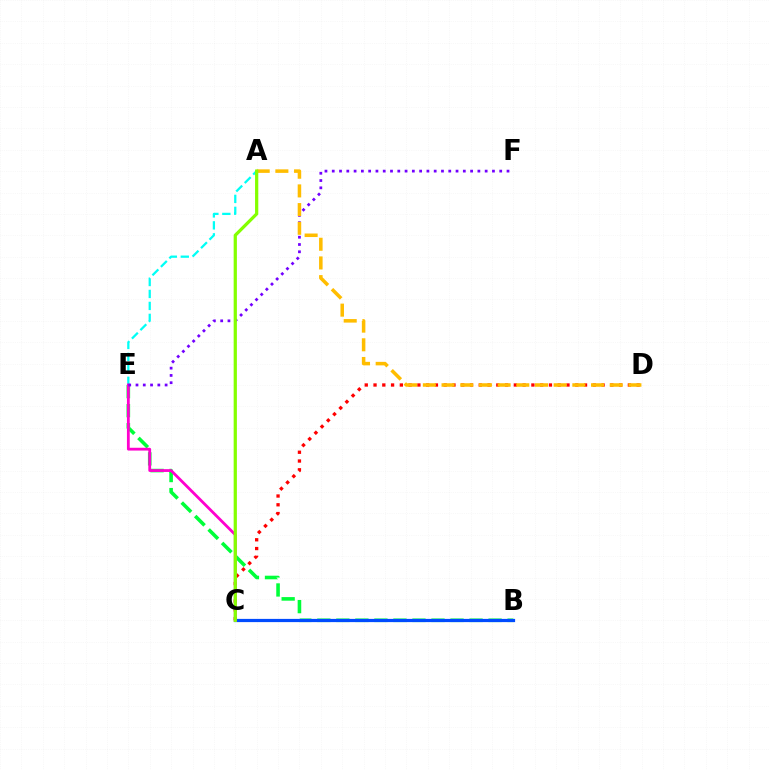{('B', 'E'): [{'color': '#00ff39', 'line_style': 'dashed', 'thickness': 2.58}], ('C', 'D'): [{'color': '#ff0000', 'line_style': 'dotted', 'thickness': 2.38}], ('B', 'C'): [{'color': '#004bff', 'line_style': 'solid', 'thickness': 2.32}], ('A', 'E'): [{'color': '#00fff6', 'line_style': 'dashed', 'thickness': 1.63}], ('C', 'E'): [{'color': '#ff00cf', 'line_style': 'solid', 'thickness': 2.01}], ('E', 'F'): [{'color': '#7200ff', 'line_style': 'dotted', 'thickness': 1.98}], ('A', 'D'): [{'color': '#ffbd00', 'line_style': 'dashed', 'thickness': 2.54}], ('A', 'C'): [{'color': '#84ff00', 'line_style': 'solid', 'thickness': 2.33}]}